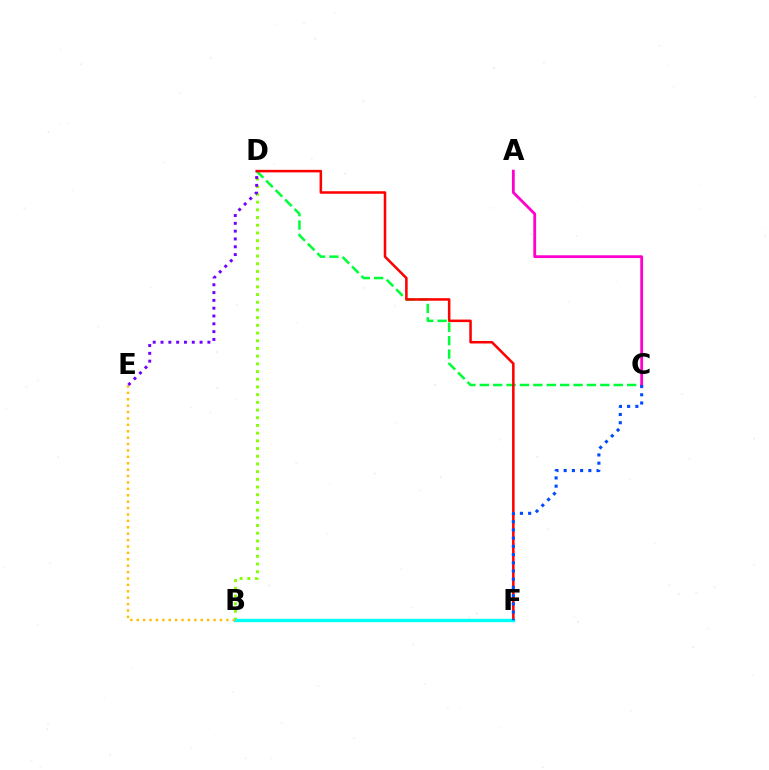{('B', 'D'): [{'color': '#84ff00', 'line_style': 'dotted', 'thickness': 2.09}], ('C', 'D'): [{'color': '#00ff39', 'line_style': 'dashed', 'thickness': 1.82}], ('D', 'F'): [{'color': '#ff0000', 'line_style': 'solid', 'thickness': 1.82}], ('B', 'F'): [{'color': '#00fff6', 'line_style': 'solid', 'thickness': 2.41}], ('A', 'C'): [{'color': '#ff00cf', 'line_style': 'solid', 'thickness': 2.02}], ('C', 'F'): [{'color': '#004bff', 'line_style': 'dotted', 'thickness': 2.23}], ('B', 'E'): [{'color': '#ffbd00', 'line_style': 'dotted', 'thickness': 1.74}], ('D', 'E'): [{'color': '#7200ff', 'line_style': 'dotted', 'thickness': 2.12}]}